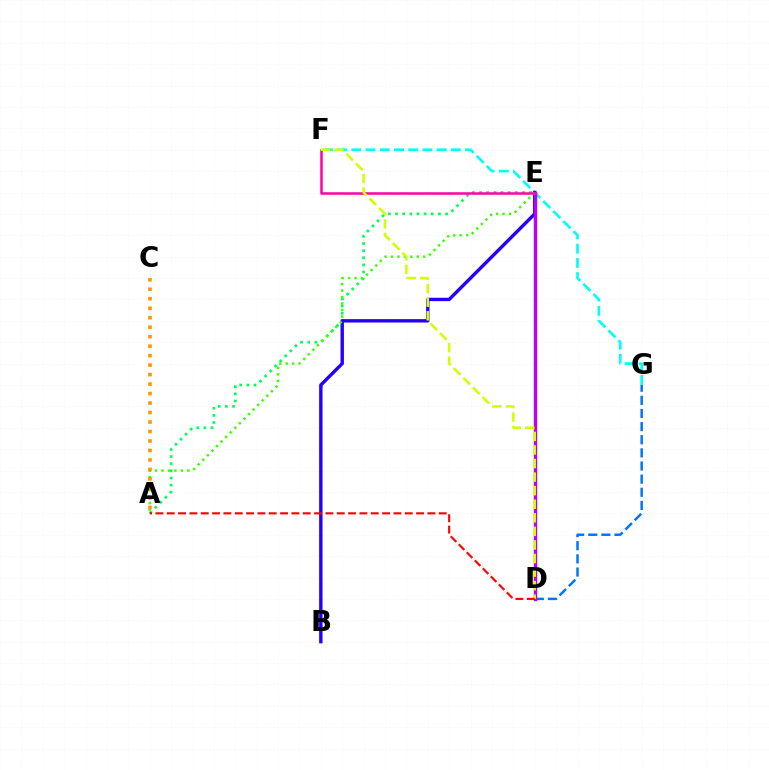{('D', 'G'): [{'color': '#0074ff', 'line_style': 'dashed', 'thickness': 1.78}], ('A', 'E'): [{'color': '#00ff5c', 'line_style': 'dotted', 'thickness': 1.94}, {'color': '#3dff00', 'line_style': 'dotted', 'thickness': 1.76}], ('F', 'G'): [{'color': '#00fff6', 'line_style': 'dashed', 'thickness': 1.93}], ('B', 'E'): [{'color': '#2500ff', 'line_style': 'solid', 'thickness': 2.45}], ('D', 'E'): [{'color': '#b900ff', 'line_style': 'solid', 'thickness': 2.44}], ('E', 'F'): [{'color': '#ff00ac', 'line_style': 'solid', 'thickness': 1.81}], ('D', 'F'): [{'color': '#d1ff00', 'line_style': 'dashed', 'thickness': 1.84}], ('A', 'D'): [{'color': '#ff0000', 'line_style': 'dashed', 'thickness': 1.54}], ('A', 'C'): [{'color': '#ff9400', 'line_style': 'dotted', 'thickness': 2.58}]}